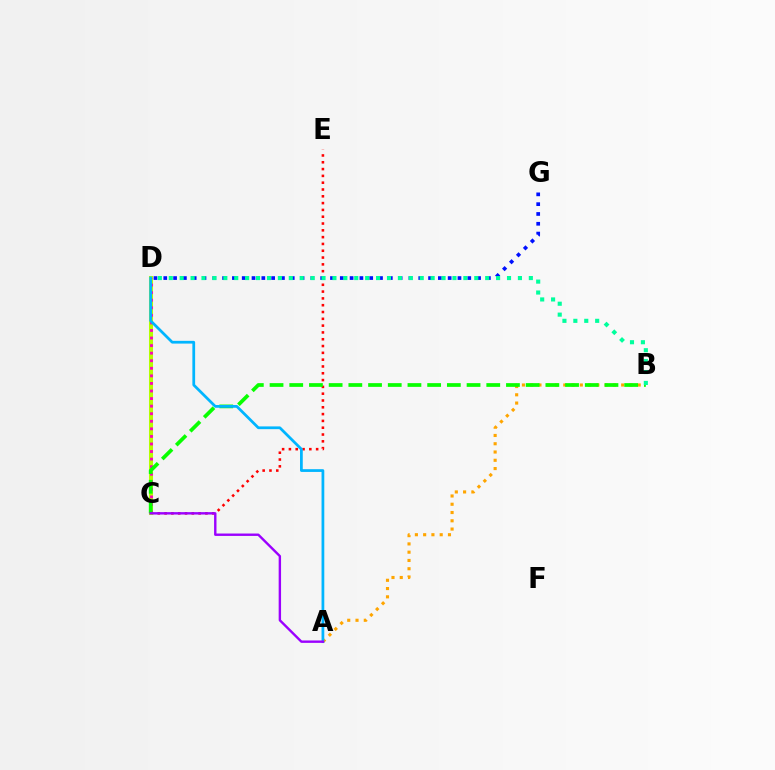{('C', 'E'): [{'color': '#ff0000', 'line_style': 'dotted', 'thickness': 1.85}], ('D', 'G'): [{'color': '#0010ff', 'line_style': 'dotted', 'thickness': 2.66}], ('C', 'D'): [{'color': '#b3ff00', 'line_style': 'solid', 'thickness': 2.92}, {'color': '#ff00bd', 'line_style': 'dotted', 'thickness': 2.06}], ('A', 'B'): [{'color': '#ffa500', 'line_style': 'dotted', 'thickness': 2.25}], ('B', 'C'): [{'color': '#08ff00', 'line_style': 'dashed', 'thickness': 2.68}], ('A', 'D'): [{'color': '#00b5ff', 'line_style': 'solid', 'thickness': 1.98}], ('A', 'C'): [{'color': '#9b00ff', 'line_style': 'solid', 'thickness': 1.72}], ('B', 'D'): [{'color': '#00ff9d', 'line_style': 'dotted', 'thickness': 2.96}]}